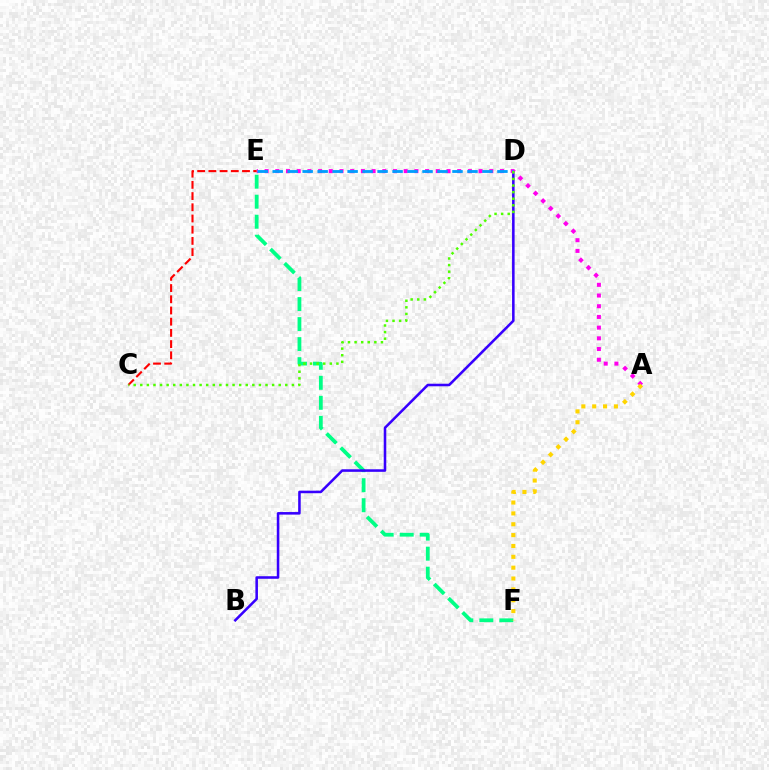{('E', 'F'): [{'color': '#00ff86', 'line_style': 'dashed', 'thickness': 2.72}], ('B', 'D'): [{'color': '#3700ff', 'line_style': 'solid', 'thickness': 1.84}], ('A', 'E'): [{'color': '#ff00ed', 'line_style': 'dotted', 'thickness': 2.91}], ('A', 'F'): [{'color': '#ffd500', 'line_style': 'dotted', 'thickness': 2.95}], ('C', 'E'): [{'color': '#ff0000', 'line_style': 'dashed', 'thickness': 1.52}], ('D', 'E'): [{'color': '#009eff', 'line_style': 'dashed', 'thickness': 2.04}], ('C', 'D'): [{'color': '#4fff00', 'line_style': 'dotted', 'thickness': 1.79}]}